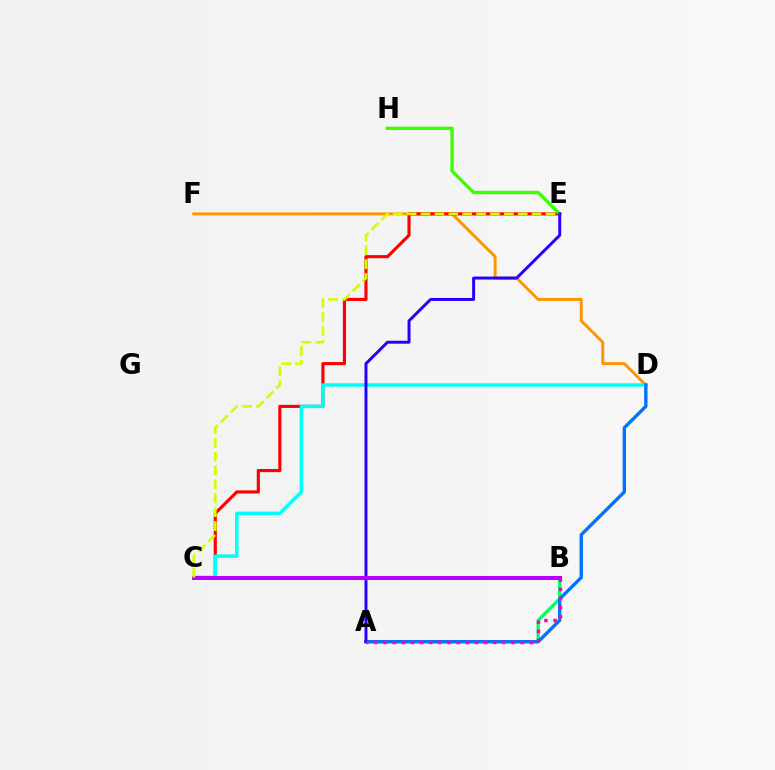{('D', 'F'): [{'color': '#ff9400', 'line_style': 'solid', 'thickness': 2.11}], ('C', 'E'): [{'color': '#ff0000', 'line_style': 'solid', 'thickness': 2.26}, {'color': '#d1ff00', 'line_style': 'dashed', 'thickness': 1.89}], ('E', 'H'): [{'color': '#3dff00', 'line_style': 'solid', 'thickness': 2.42}], ('C', 'D'): [{'color': '#00fff6', 'line_style': 'solid', 'thickness': 2.51}], ('A', 'B'): [{'color': '#00ff5c', 'line_style': 'solid', 'thickness': 2.38}, {'color': '#ff00ac', 'line_style': 'dotted', 'thickness': 2.48}], ('A', 'D'): [{'color': '#0074ff', 'line_style': 'solid', 'thickness': 2.43}], ('A', 'E'): [{'color': '#2500ff', 'line_style': 'solid', 'thickness': 2.13}], ('B', 'C'): [{'color': '#b900ff', 'line_style': 'solid', 'thickness': 2.88}]}